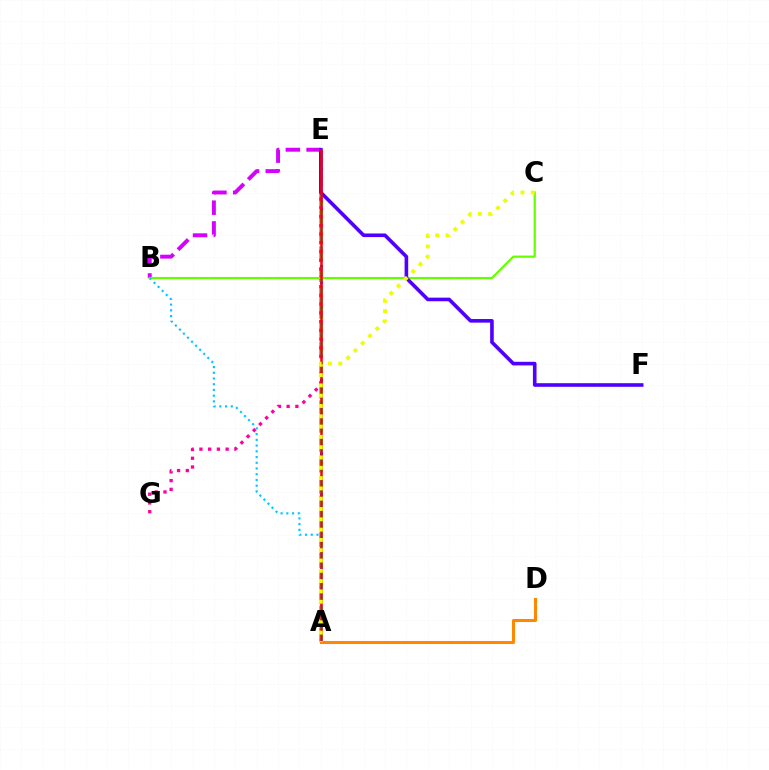{('A', 'E'): [{'color': '#003fff', 'line_style': 'dotted', 'thickness': 2.21}, {'color': '#00ff27', 'line_style': 'dashed', 'thickness': 2.58}, {'color': '#00ffaf', 'line_style': 'dotted', 'thickness': 2.88}, {'color': '#ff0000', 'line_style': 'solid', 'thickness': 1.8}], ('B', 'E'): [{'color': '#d600ff', 'line_style': 'dashed', 'thickness': 2.82}], ('E', 'G'): [{'color': '#ff00a0', 'line_style': 'dotted', 'thickness': 2.38}], ('B', 'C'): [{'color': '#66ff00', 'line_style': 'solid', 'thickness': 1.59}], ('A', 'B'): [{'color': '#00c7ff', 'line_style': 'dotted', 'thickness': 1.56}], ('E', 'F'): [{'color': '#4f00ff', 'line_style': 'solid', 'thickness': 2.6}], ('A', 'D'): [{'color': '#ff8800', 'line_style': 'solid', 'thickness': 2.2}], ('A', 'C'): [{'color': '#eeff00', 'line_style': 'dotted', 'thickness': 2.8}]}